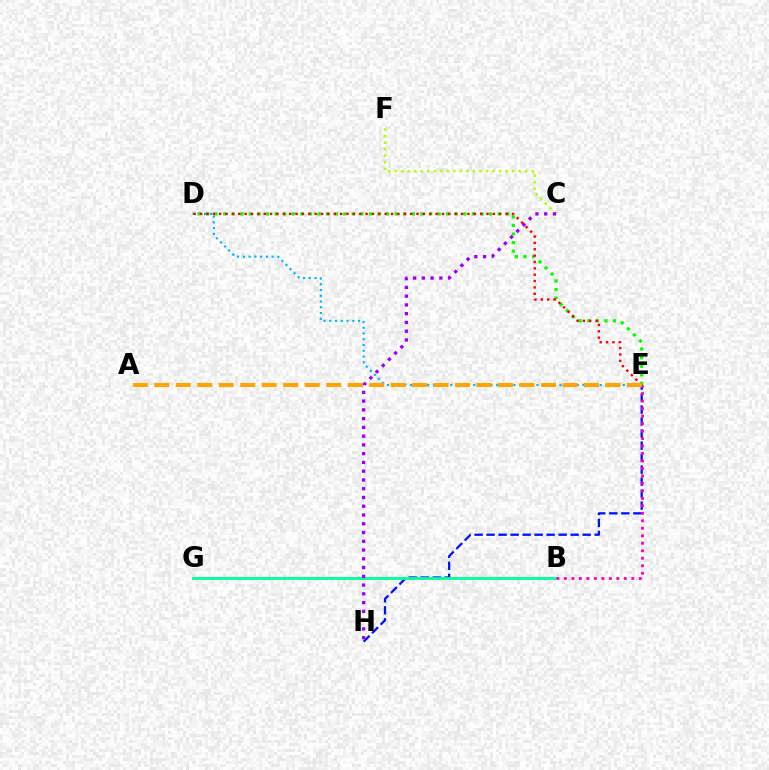{('E', 'H'): [{'color': '#0010ff', 'line_style': 'dashed', 'thickness': 1.63}], ('B', 'G'): [{'color': '#00ff9d', 'line_style': 'solid', 'thickness': 2.02}], ('B', 'E'): [{'color': '#ff00bd', 'line_style': 'dotted', 'thickness': 2.03}], ('D', 'E'): [{'color': '#00b5ff', 'line_style': 'dotted', 'thickness': 1.56}, {'color': '#08ff00', 'line_style': 'dotted', 'thickness': 2.33}, {'color': '#ff0000', 'line_style': 'dotted', 'thickness': 1.73}], ('C', 'F'): [{'color': '#b3ff00', 'line_style': 'dotted', 'thickness': 1.77}], ('C', 'H'): [{'color': '#9b00ff', 'line_style': 'dotted', 'thickness': 2.38}], ('A', 'E'): [{'color': '#ffa500', 'line_style': 'dashed', 'thickness': 2.92}]}